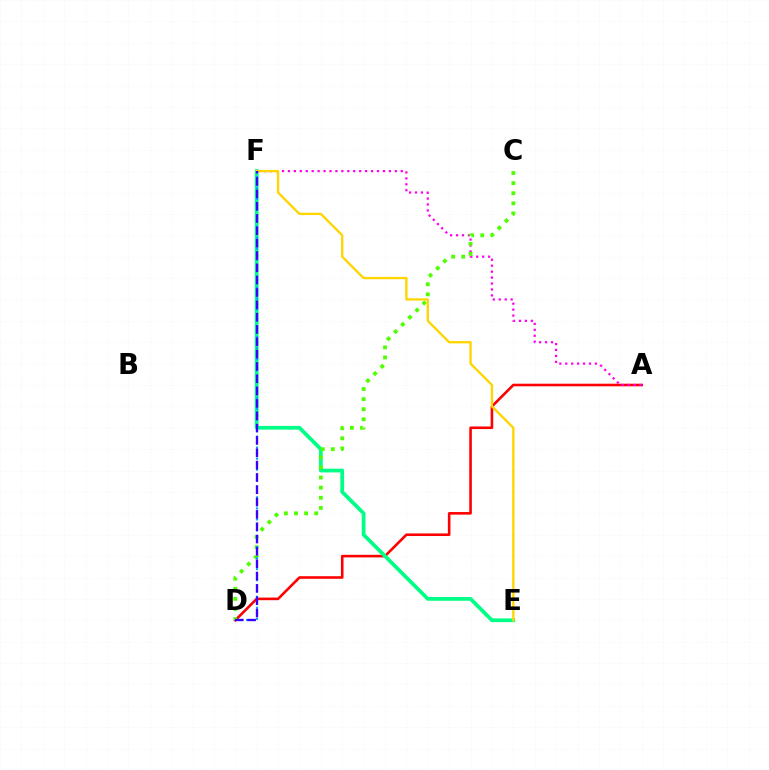{('A', 'D'): [{'color': '#ff0000', 'line_style': 'solid', 'thickness': 1.87}], ('A', 'F'): [{'color': '#ff00ed', 'line_style': 'dotted', 'thickness': 1.61}], ('E', 'F'): [{'color': '#00ff86', 'line_style': 'solid', 'thickness': 2.7}, {'color': '#ffd500', 'line_style': 'solid', 'thickness': 1.69}], ('C', 'D'): [{'color': '#4fff00', 'line_style': 'dotted', 'thickness': 2.74}], ('D', 'F'): [{'color': '#009eff', 'line_style': 'dotted', 'thickness': 1.5}, {'color': '#3700ff', 'line_style': 'dashed', 'thickness': 1.67}]}